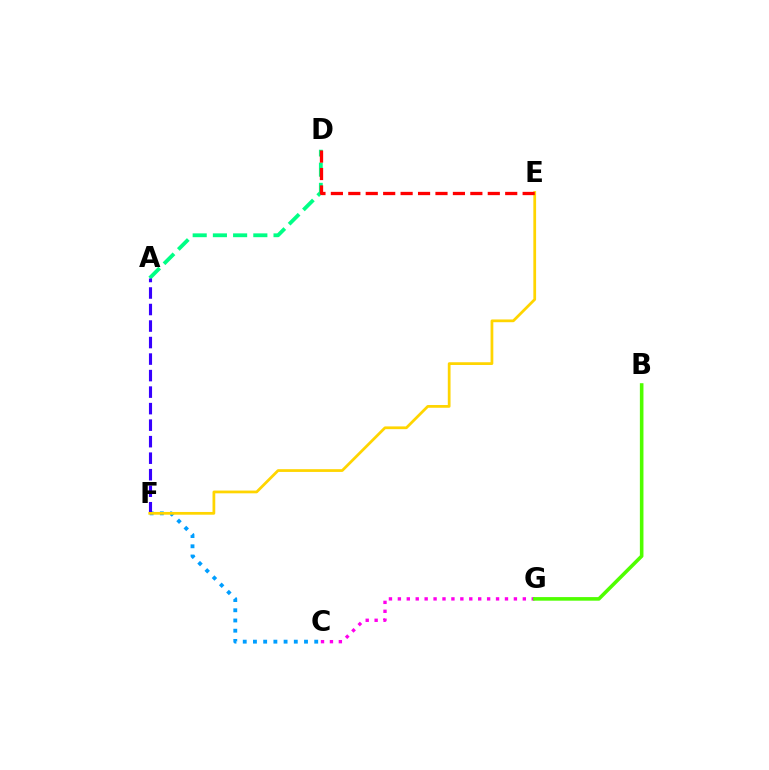{('A', 'D'): [{'color': '#00ff86', 'line_style': 'dashed', 'thickness': 2.75}], ('C', 'G'): [{'color': '#ff00ed', 'line_style': 'dotted', 'thickness': 2.43}], ('B', 'G'): [{'color': '#4fff00', 'line_style': 'solid', 'thickness': 2.58}], ('C', 'F'): [{'color': '#009eff', 'line_style': 'dotted', 'thickness': 2.77}], ('A', 'F'): [{'color': '#3700ff', 'line_style': 'dashed', 'thickness': 2.24}], ('E', 'F'): [{'color': '#ffd500', 'line_style': 'solid', 'thickness': 1.98}], ('D', 'E'): [{'color': '#ff0000', 'line_style': 'dashed', 'thickness': 2.37}]}